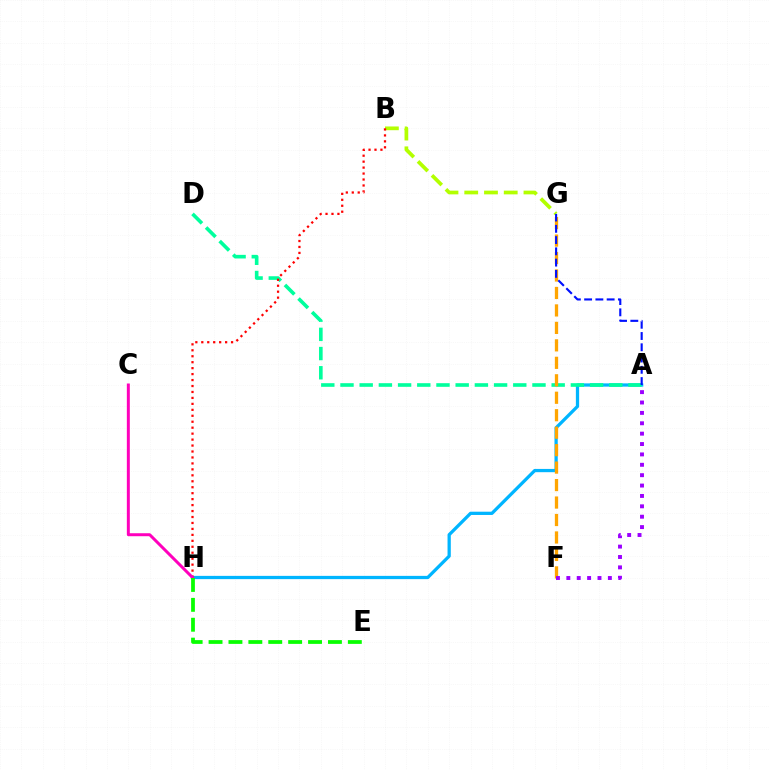{('A', 'H'): [{'color': '#00b5ff', 'line_style': 'solid', 'thickness': 2.35}], ('A', 'D'): [{'color': '#00ff9d', 'line_style': 'dashed', 'thickness': 2.61}], ('B', 'G'): [{'color': '#b3ff00', 'line_style': 'dashed', 'thickness': 2.68}], ('F', 'G'): [{'color': '#ffa500', 'line_style': 'dashed', 'thickness': 2.37}], ('B', 'H'): [{'color': '#ff0000', 'line_style': 'dotted', 'thickness': 1.62}], ('C', 'H'): [{'color': '#ff00bd', 'line_style': 'solid', 'thickness': 2.15}], ('A', 'G'): [{'color': '#0010ff', 'line_style': 'dashed', 'thickness': 1.53}], ('E', 'H'): [{'color': '#08ff00', 'line_style': 'dashed', 'thickness': 2.7}], ('A', 'F'): [{'color': '#9b00ff', 'line_style': 'dotted', 'thickness': 2.82}]}